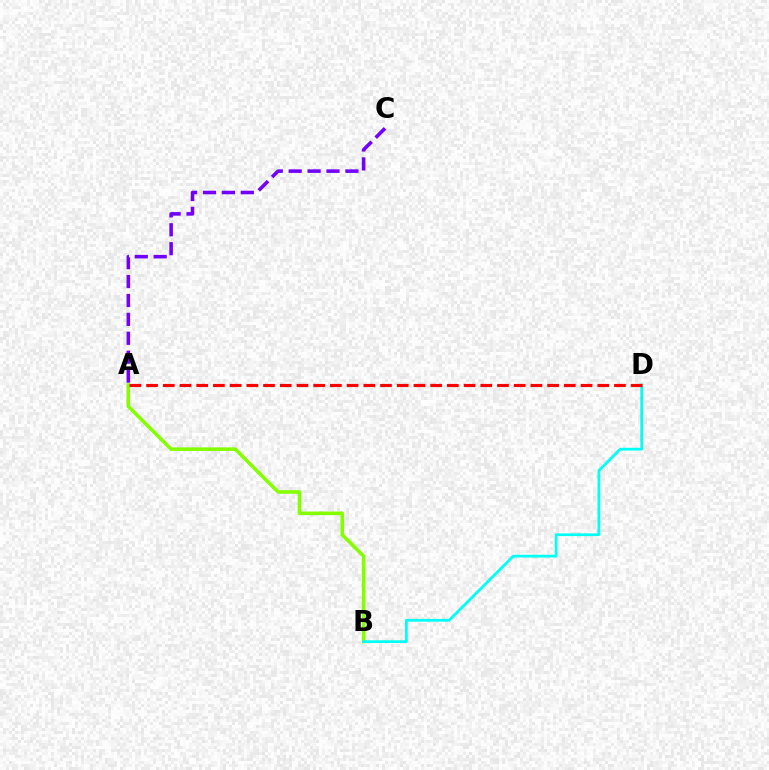{('A', 'C'): [{'color': '#7200ff', 'line_style': 'dashed', 'thickness': 2.57}], ('A', 'B'): [{'color': '#84ff00', 'line_style': 'solid', 'thickness': 2.57}], ('B', 'D'): [{'color': '#00fff6', 'line_style': 'solid', 'thickness': 1.97}], ('A', 'D'): [{'color': '#ff0000', 'line_style': 'dashed', 'thickness': 2.27}]}